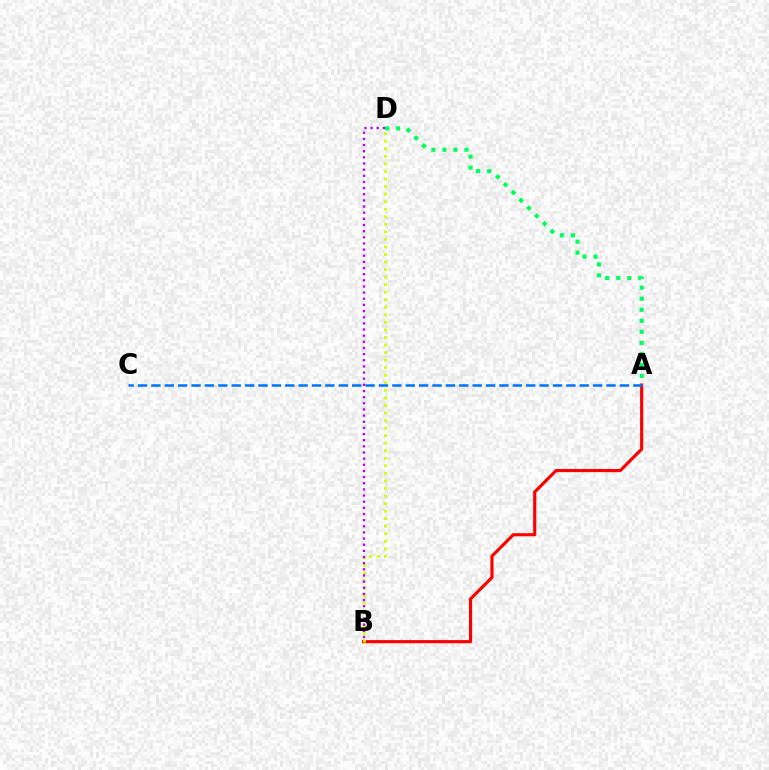{('A', 'D'): [{'color': '#00ff5c', 'line_style': 'dotted', 'thickness': 3.0}], ('A', 'B'): [{'color': '#ff0000', 'line_style': 'solid', 'thickness': 2.27}], ('B', 'D'): [{'color': '#d1ff00', 'line_style': 'dotted', 'thickness': 2.05}, {'color': '#b900ff', 'line_style': 'dotted', 'thickness': 1.67}], ('A', 'C'): [{'color': '#0074ff', 'line_style': 'dashed', 'thickness': 1.82}]}